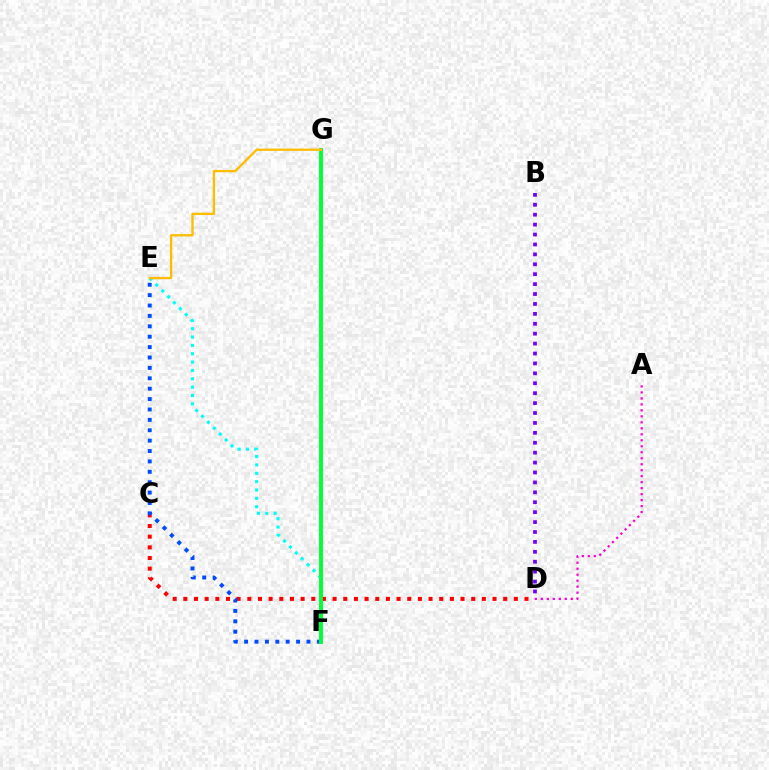{('F', 'G'): [{'color': '#84ff00', 'line_style': 'solid', 'thickness': 1.86}, {'color': '#00ff39', 'line_style': 'solid', 'thickness': 2.81}], ('A', 'D'): [{'color': '#ff00cf', 'line_style': 'dotted', 'thickness': 1.63}], ('E', 'F'): [{'color': '#00fff6', 'line_style': 'dotted', 'thickness': 2.27}, {'color': '#004bff', 'line_style': 'dotted', 'thickness': 2.82}], ('C', 'D'): [{'color': '#ff0000', 'line_style': 'dotted', 'thickness': 2.9}], ('B', 'D'): [{'color': '#7200ff', 'line_style': 'dotted', 'thickness': 2.69}], ('E', 'G'): [{'color': '#ffbd00', 'line_style': 'solid', 'thickness': 1.68}]}